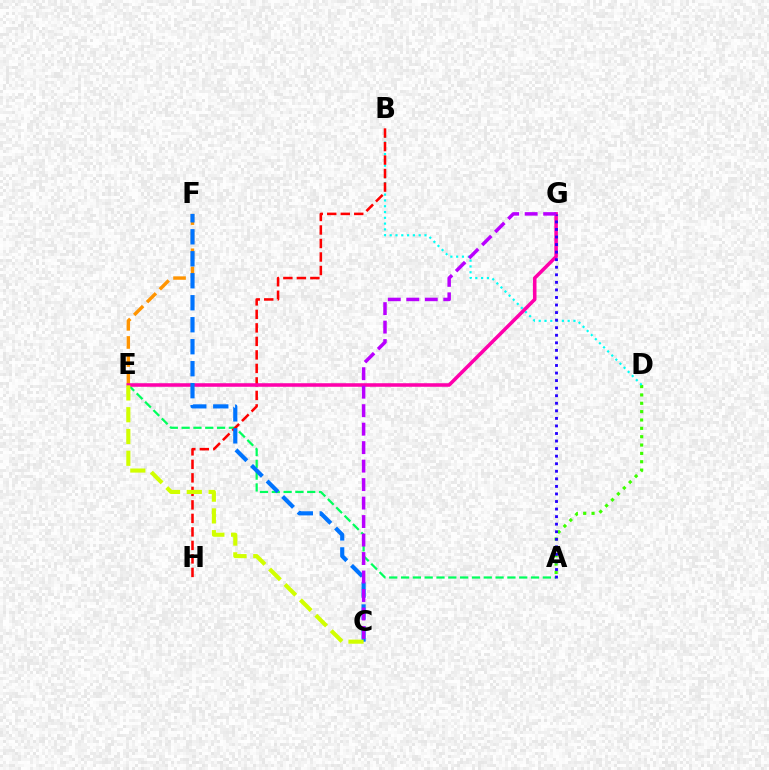{('A', 'D'): [{'color': '#3dff00', 'line_style': 'dotted', 'thickness': 2.27}], ('B', 'D'): [{'color': '#00fff6', 'line_style': 'dotted', 'thickness': 1.57}], ('A', 'E'): [{'color': '#00ff5c', 'line_style': 'dashed', 'thickness': 1.61}], ('B', 'H'): [{'color': '#ff0000', 'line_style': 'dashed', 'thickness': 1.83}], ('E', 'F'): [{'color': '#ff9400', 'line_style': 'dashed', 'thickness': 2.46}], ('E', 'G'): [{'color': '#ff00ac', 'line_style': 'solid', 'thickness': 2.55}], ('A', 'G'): [{'color': '#2500ff', 'line_style': 'dotted', 'thickness': 2.05}], ('C', 'F'): [{'color': '#0074ff', 'line_style': 'dashed', 'thickness': 2.99}], ('C', 'E'): [{'color': '#d1ff00', 'line_style': 'dashed', 'thickness': 2.96}], ('C', 'G'): [{'color': '#b900ff', 'line_style': 'dashed', 'thickness': 2.51}]}